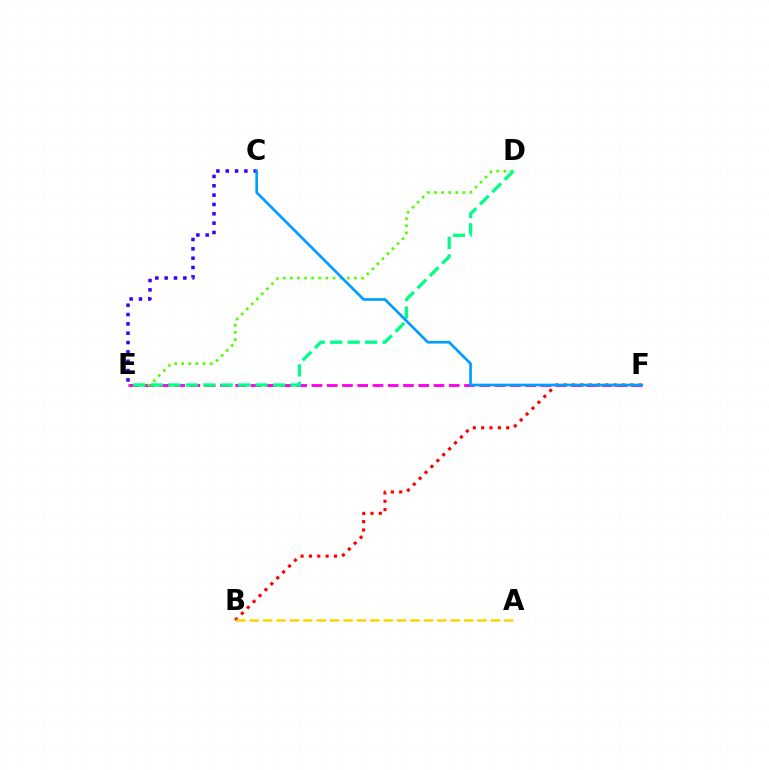{('B', 'F'): [{'color': '#ff0000', 'line_style': 'dotted', 'thickness': 2.27}], ('E', 'F'): [{'color': '#ff00ed', 'line_style': 'dashed', 'thickness': 2.07}], ('D', 'E'): [{'color': '#4fff00', 'line_style': 'dotted', 'thickness': 1.93}, {'color': '#00ff86', 'line_style': 'dashed', 'thickness': 2.37}], ('A', 'B'): [{'color': '#ffd500', 'line_style': 'dashed', 'thickness': 1.82}], ('C', 'E'): [{'color': '#3700ff', 'line_style': 'dotted', 'thickness': 2.54}], ('C', 'F'): [{'color': '#009eff', 'line_style': 'solid', 'thickness': 1.94}]}